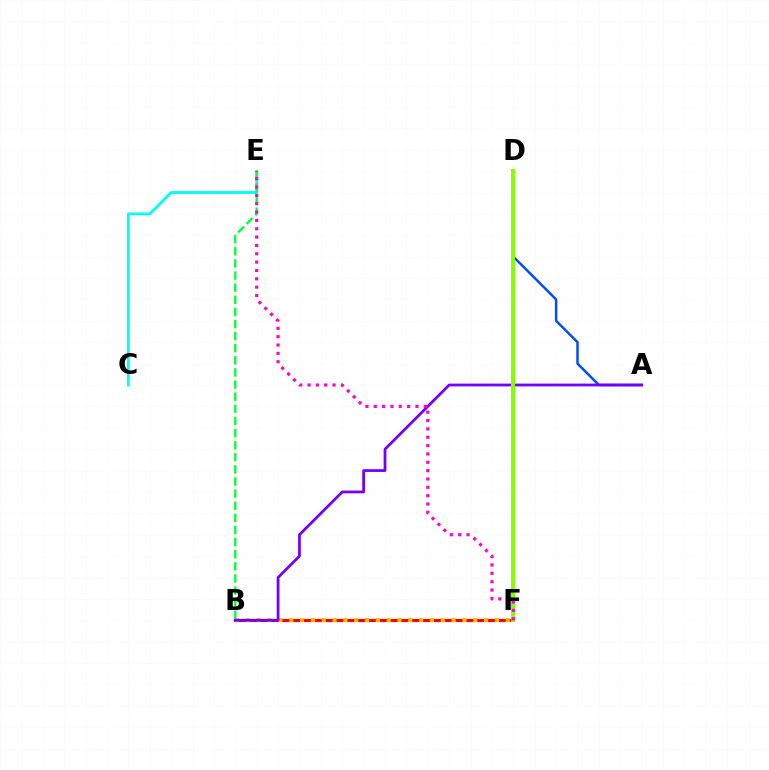{('A', 'D'): [{'color': '#004bff', 'line_style': 'solid', 'thickness': 1.77}], ('B', 'F'): [{'color': '#ff0000', 'line_style': 'solid', 'thickness': 2.24}, {'color': '#ffbd00', 'line_style': 'dotted', 'thickness': 2.94}], ('C', 'E'): [{'color': '#00fff6', 'line_style': 'solid', 'thickness': 2.05}], ('B', 'E'): [{'color': '#00ff39', 'line_style': 'dashed', 'thickness': 1.65}], ('A', 'B'): [{'color': '#7200ff', 'line_style': 'solid', 'thickness': 1.99}], ('D', 'F'): [{'color': '#84ff00', 'line_style': 'solid', 'thickness': 2.89}], ('E', 'F'): [{'color': '#ff00cf', 'line_style': 'dotted', 'thickness': 2.27}]}